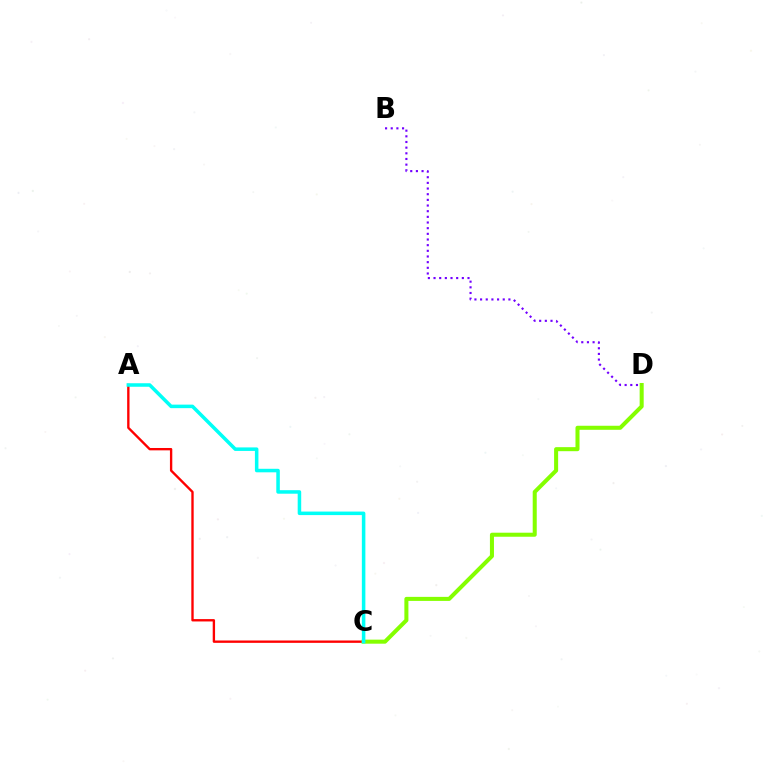{('A', 'C'): [{'color': '#ff0000', 'line_style': 'solid', 'thickness': 1.7}, {'color': '#00fff6', 'line_style': 'solid', 'thickness': 2.54}], ('C', 'D'): [{'color': '#84ff00', 'line_style': 'solid', 'thickness': 2.91}], ('B', 'D'): [{'color': '#7200ff', 'line_style': 'dotted', 'thickness': 1.54}]}